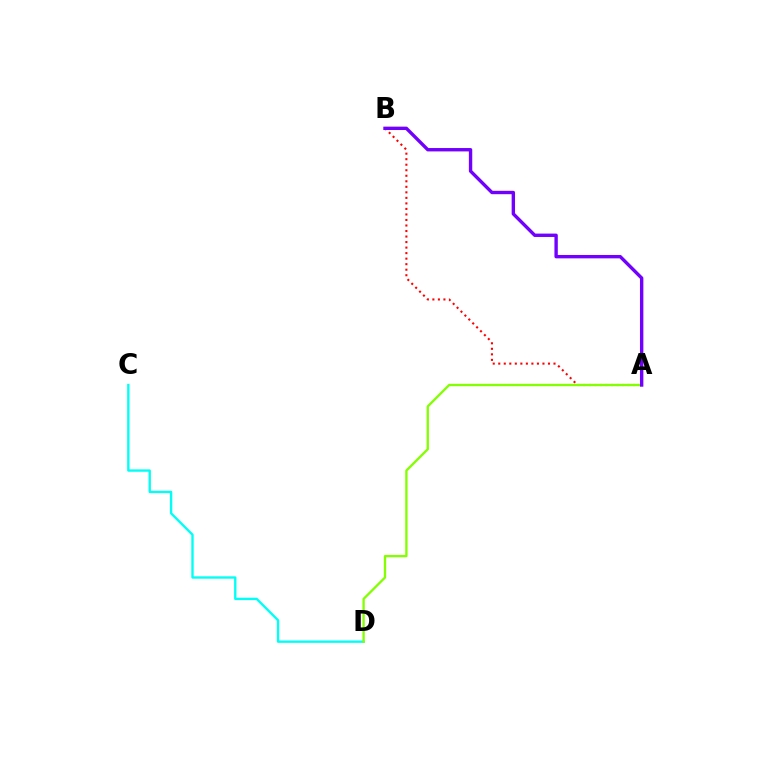{('C', 'D'): [{'color': '#00fff6', 'line_style': 'solid', 'thickness': 1.69}], ('A', 'B'): [{'color': '#ff0000', 'line_style': 'dotted', 'thickness': 1.5}, {'color': '#7200ff', 'line_style': 'solid', 'thickness': 2.43}], ('A', 'D'): [{'color': '#84ff00', 'line_style': 'solid', 'thickness': 1.67}]}